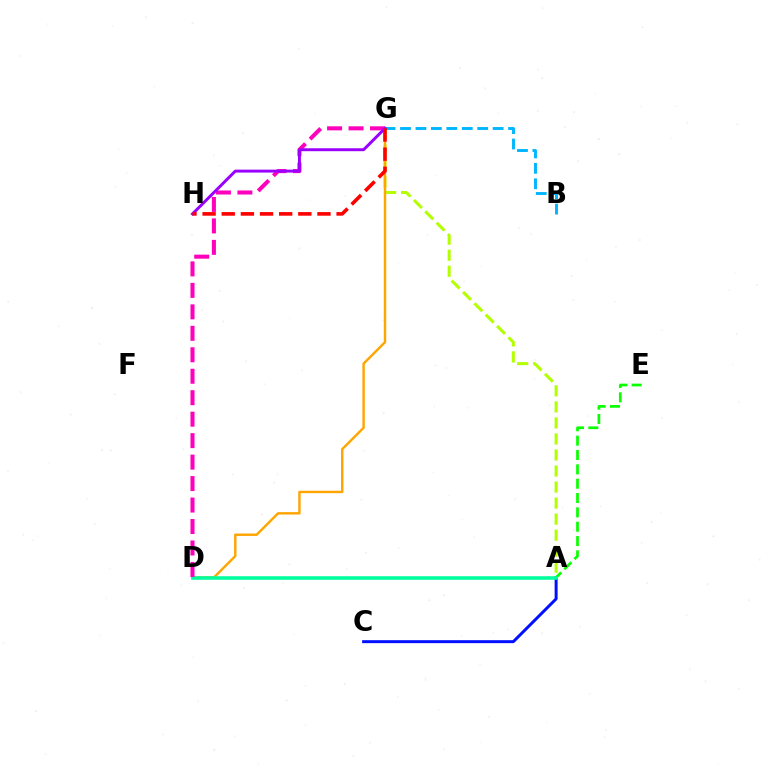{('A', 'C'): [{'color': '#0010ff', 'line_style': 'solid', 'thickness': 2.14}], ('A', 'G'): [{'color': '#b3ff00', 'line_style': 'dashed', 'thickness': 2.18}], ('B', 'G'): [{'color': '#00b5ff', 'line_style': 'dashed', 'thickness': 2.1}], ('D', 'G'): [{'color': '#ffa500', 'line_style': 'solid', 'thickness': 1.74}, {'color': '#ff00bd', 'line_style': 'dashed', 'thickness': 2.92}], ('A', 'E'): [{'color': '#08ff00', 'line_style': 'dashed', 'thickness': 1.95}], ('A', 'D'): [{'color': '#00ff9d', 'line_style': 'solid', 'thickness': 2.57}], ('G', 'H'): [{'color': '#9b00ff', 'line_style': 'solid', 'thickness': 2.12}, {'color': '#ff0000', 'line_style': 'dashed', 'thickness': 2.6}]}